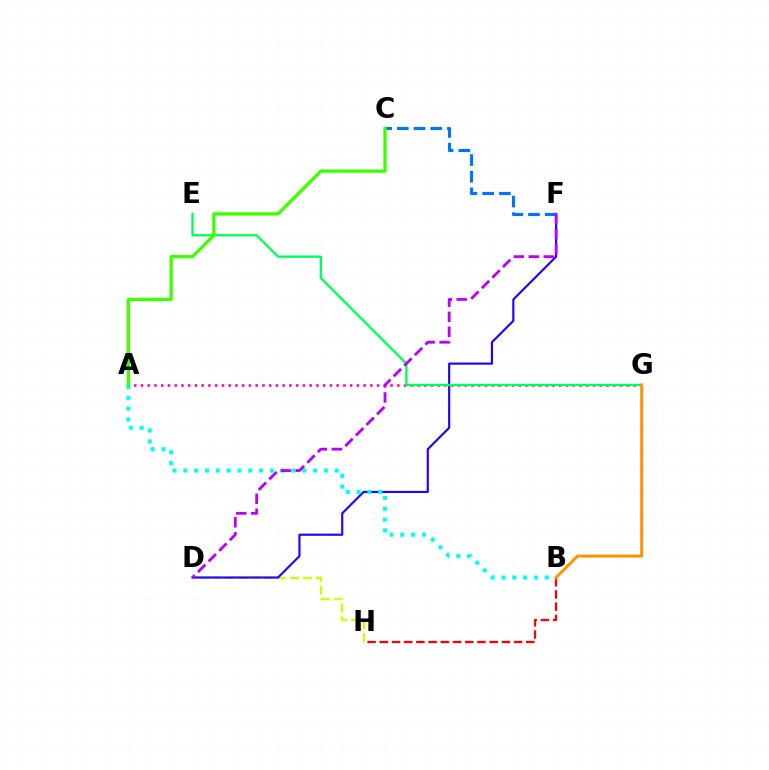{('B', 'H'): [{'color': '#ff0000', 'line_style': 'dashed', 'thickness': 1.66}], ('A', 'G'): [{'color': '#ff00ac', 'line_style': 'dotted', 'thickness': 1.83}], ('D', 'H'): [{'color': '#d1ff00', 'line_style': 'dashed', 'thickness': 1.75}], ('D', 'F'): [{'color': '#2500ff', 'line_style': 'solid', 'thickness': 1.55}, {'color': '#b900ff', 'line_style': 'dashed', 'thickness': 2.03}], ('A', 'B'): [{'color': '#00fff6', 'line_style': 'dotted', 'thickness': 2.94}], ('C', 'F'): [{'color': '#0074ff', 'line_style': 'dashed', 'thickness': 2.27}], ('E', 'G'): [{'color': '#00ff5c', 'line_style': 'solid', 'thickness': 1.7}], ('A', 'C'): [{'color': '#3dff00', 'line_style': 'solid', 'thickness': 2.39}], ('B', 'G'): [{'color': '#ff9400', 'line_style': 'solid', 'thickness': 2.16}]}